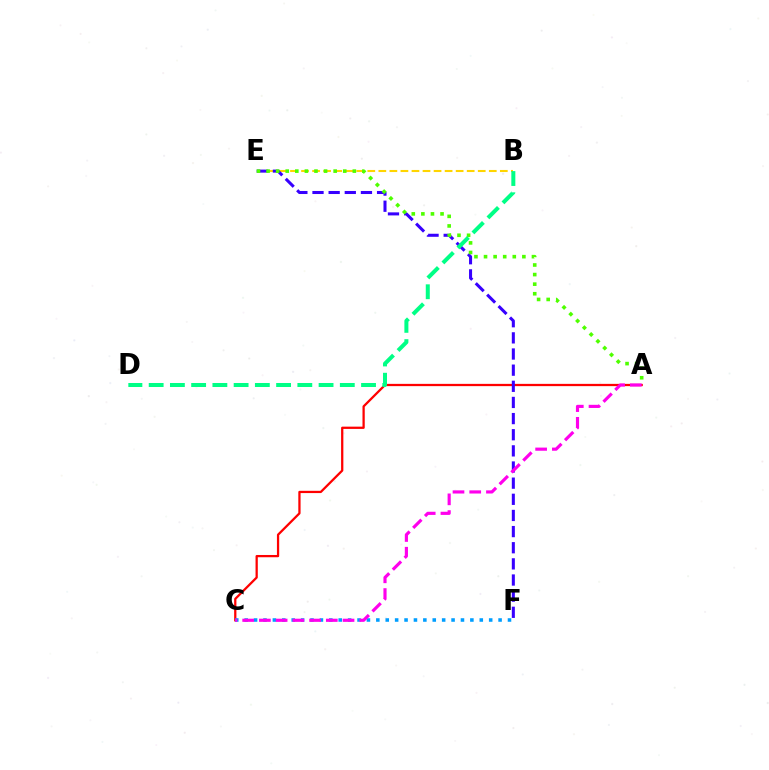{('A', 'C'): [{'color': '#ff0000', 'line_style': 'solid', 'thickness': 1.63}, {'color': '#ff00ed', 'line_style': 'dashed', 'thickness': 2.27}], ('C', 'F'): [{'color': '#009eff', 'line_style': 'dotted', 'thickness': 2.56}], ('B', 'E'): [{'color': '#ffd500', 'line_style': 'dashed', 'thickness': 1.5}], ('E', 'F'): [{'color': '#3700ff', 'line_style': 'dashed', 'thickness': 2.19}], ('A', 'E'): [{'color': '#4fff00', 'line_style': 'dotted', 'thickness': 2.6}], ('B', 'D'): [{'color': '#00ff86', 'line_style': 'dashed', 'thickness': 2.89}]}